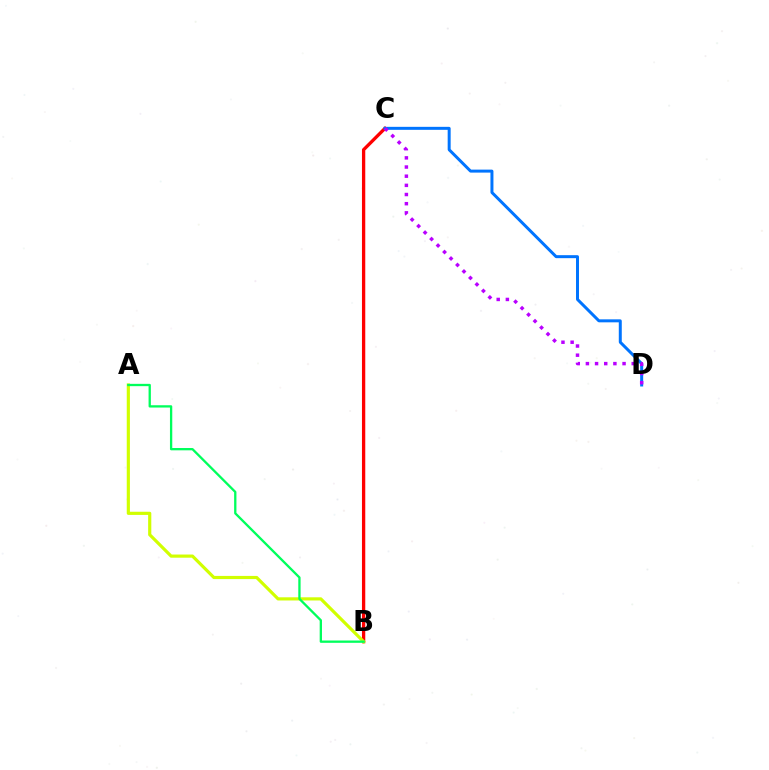{('B', 'C'): [{'color': '#ff0000', 'line_style': 'solid', 'thickness': 2.38}], ('A', 'B'): [{'color': '#d1ff00', 'line_style': 'solid', 'thickness': 2.28}, {'color': '#00ff5c', 'line_style': 'solid', 'thickness': 1.66}], ('C', 'D'): [{'color': '#0074ff', 'line_style': 'solid', 'thickness': 2.15}, {'color': '#b900ff', 'line_style': 'dotted', 'thickness': 2.49}]}